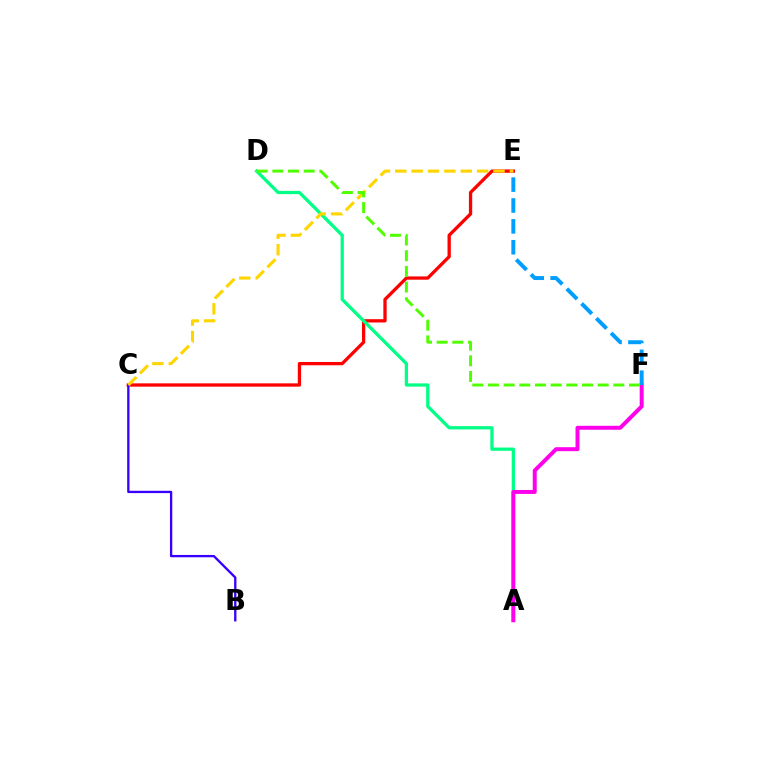{('C', 'E'): [{'color': '#ff0000', 'line_style': 'solid', 'thickness': 2.37}, {'color': '#ffd500', 'line_style': 'dashed', 'thickness': 2.22}], ('B', 'C'): [{'color': '#3700ff', 'line_style': 'solid', 'thickness': 1.67}], ('A', 'D'): [{'color': '#00ff86', 'line_style': 'solid', 'thickness': 2.35}], ('A', 'F'): [{'color': '#ff00ed', 'line_style': 'solid', 'thickness': 2.85}], ('E', 'F'): [{'color': '#009eff', 'line_style': 'dashed', 'thickness': 2.84}], ('D', 'F'): [{'color': '#4fff00', 'line_style': 'dashed', 'thickness': 2.13}]}